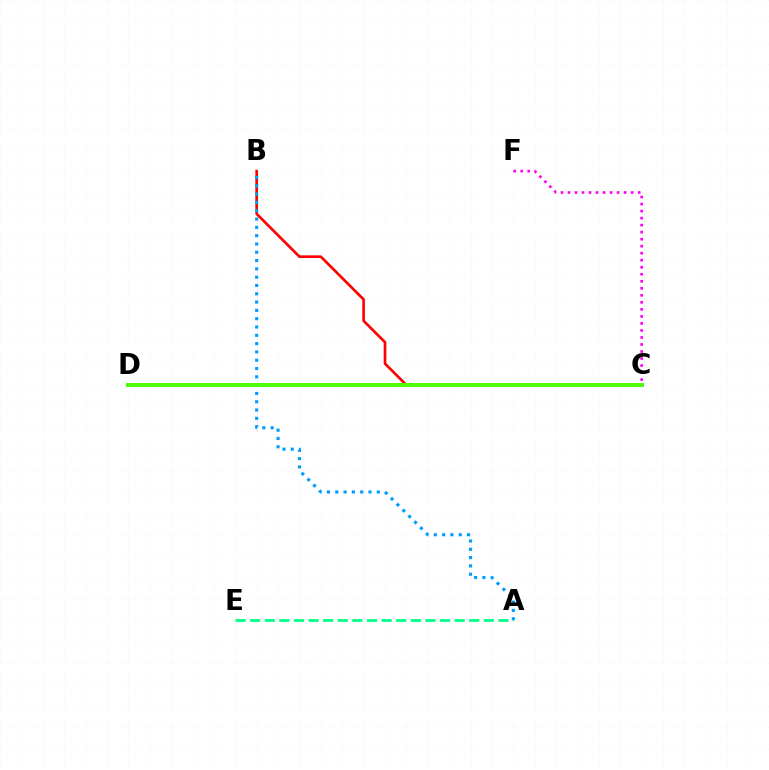{('B', 'C'): [{'color': '#ff0000', 'line_style': 'solid', 'thickness': 1.92}], ('C', 'F'): [{'color': '#ff00ed', 'line_style': 'dotted', 'thickness': 1.91}], ('A', 'E'): [{'color': '#00ff86', 'line_style': 'dashed', 'thickness': 1.98}], ('A', 'B'): [{'color': '#009eff', 'line_style': 'dotted', 'thickness': 2.26}], ('C', 'D'): [{'color': '#ffd500', 'line_style': 'solid', 'thickness': 2.03}, {'color': '#3700ff', 'line_style': 'solid', 'thickness': 1.99}, {'color': '#4fff00', 'line_style': 'solid', 'thickness': 2.85}]}